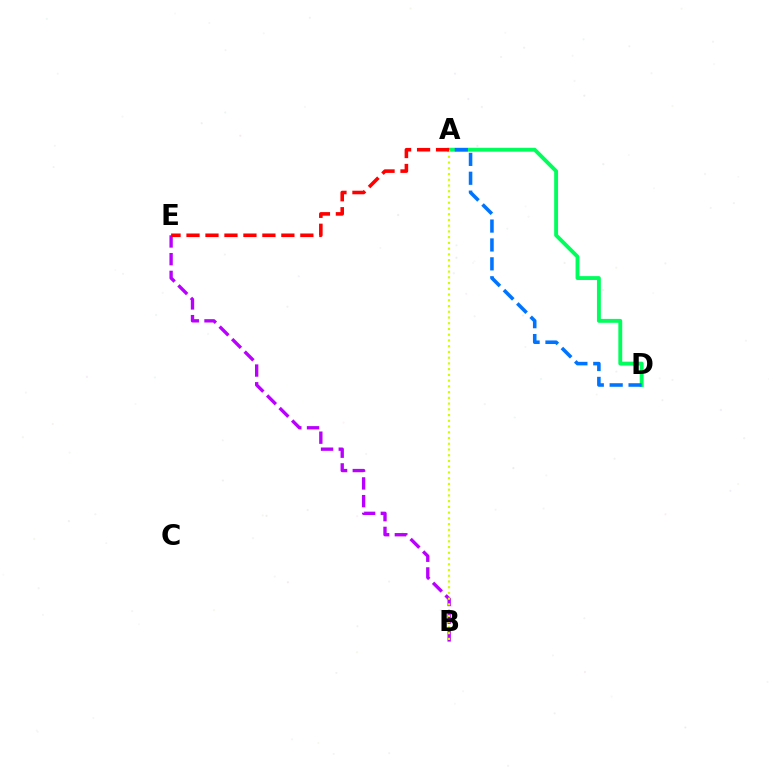{('B', 'E'): [{'color': '#b900ff', 'line_style': 'dashed', 'thickness': 2.41}], ('A', 'D'): [{'color': '#00ff5c', 'line_style': 'solid', 'thickness': 2.79}, {'color': '#0074ff', 'line_style': 'dashed', 'thickness': 2.57}], ('A', 'B'): [{'color': '#d1ff00', 'line_style': 'dotted', 'thickness': 1.56}], ('A', 'E'): [{'color': '#ff0000', 'line_style': 'dashed', 'thickness': 2.58}]}